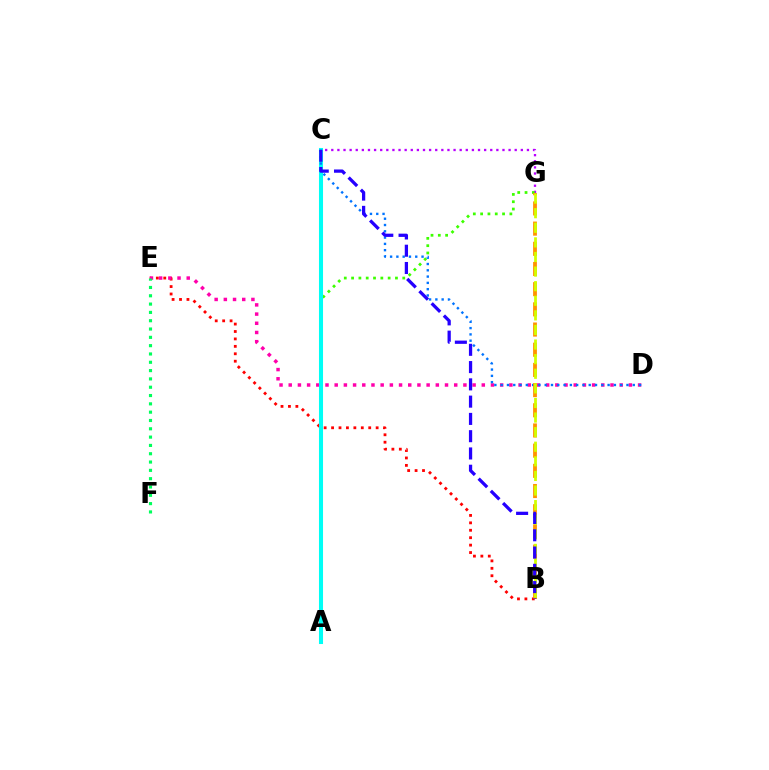{('C', 'G'): [{'color': '#b900ff', 'line_style': 'dotted', 'thickness': 1.66}], ('B', 'E'): [{'color': '#ff0000', 'line_style': 'dotted', 'thickness': 2.02}], ('D', 'E'): [{'color': '#ff00ac', 'line_style': 'dotted', 'thickness': 2.5}], ('A', 'G'): [{'color': '#3dff00', 'line_style': 'dotted', 'thickness': 1.99}], ('A', 'C'): [{'color': '#00fff6', 'line_style': 'solid', 'thickness': 2.92}], ('C', 'D'): [{'color': '#0074ff', 'line_style': 'dotted', 'thickness': 1.71}], ('B', 'G'): [{'color': '#ff9400', 'line_style': 'dashed', 'thickness': 2.74}, {'color': '#d1ff00', 'line_style': 'dashed', 'thickness': 1.98}], ('B', 'C'): [{'color': '#2500ff', 'line_style': 'dashed', 'thickness': 2.35}], ('E', 'F'): [{'color': '#00ff5c', 'line_style': 'dotted', 'thickness': 2.26}]}